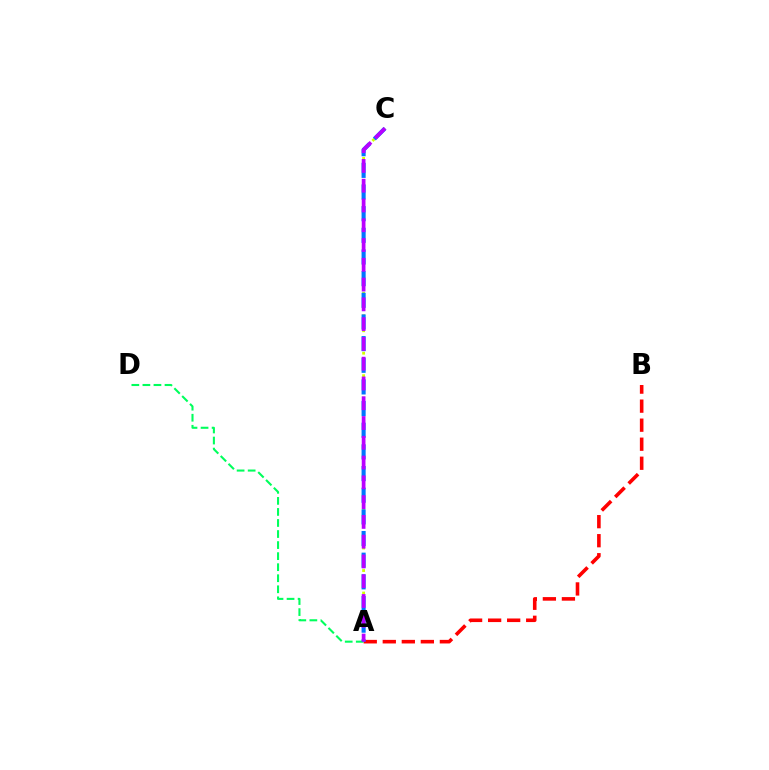{('A', 'B'): [{'color': '#ff0000', 'line_style': 'dashed', 'thickness': 2.59}], ('A', 'D'): [{'color': '#00ff5c', 'line_style': 'dashed', 'thickness': 1.5}], ('A', 'C'): [{'color': '#d1ff00', 'line_style': 'dotted', 'thickness': 2.04}, {'color': '#0074ff', 'line_style': 'dashed', 'thickness': 2.94}, {'color': '#b900ff', 'line_style': 'dashed', 'thickness': 2.69}]}